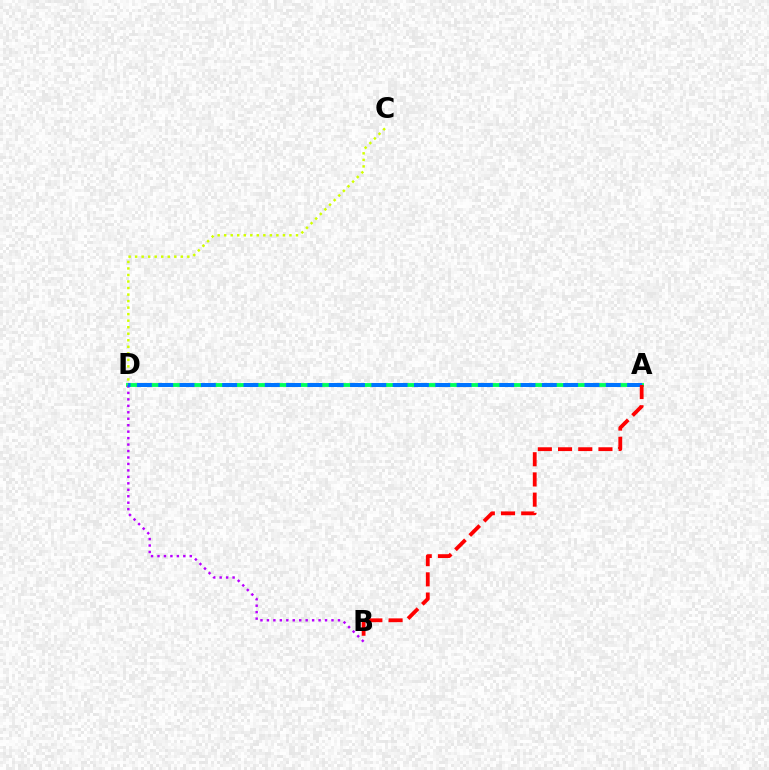{('A', 'D'): [{'color': '#00ff5c', 'line_style': 'solid', 'thickness': 2.77}, {'color': '#0074ff', 'line_style': 'dashed', 'thickness': 2.9}], ('C', 'D'): [{'color': '#d1ff00', 'line_style': 'dotted', 'thickness': 1.77}], ('B', 'D'): [{'color': '#b900ff', 'line_style': 'dotted', 'thickness': 1.75}], ('A', 'B'): [{'color': '#ff0000', 'line_style': 'dashed', 'thickness': 2.74}]}